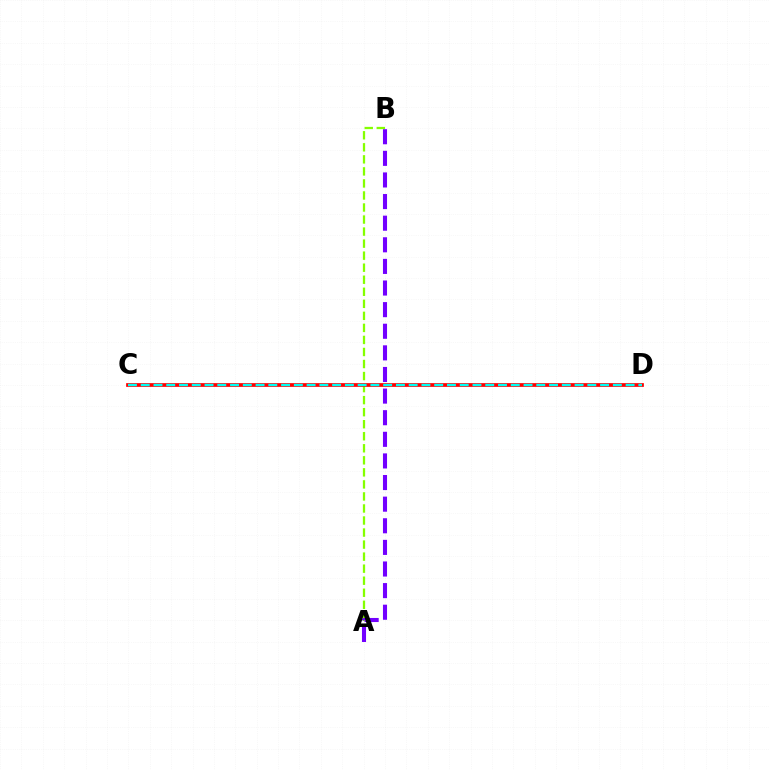{('A', 'B'): [{'color': '#84ff00', 'line_style': 'dashed', 'thickness': 1.64}, {'color': '#7200ff', 'line_style': 'dashed', 'thickness': 2.94}], ('C', 'D'): [{'color': '#ff0000', 'line_style': 'solid', 'thickness': 2.68}, {'color': '#00fff6', 'line_style': 'dashed', 'thickness': 1.73}]}